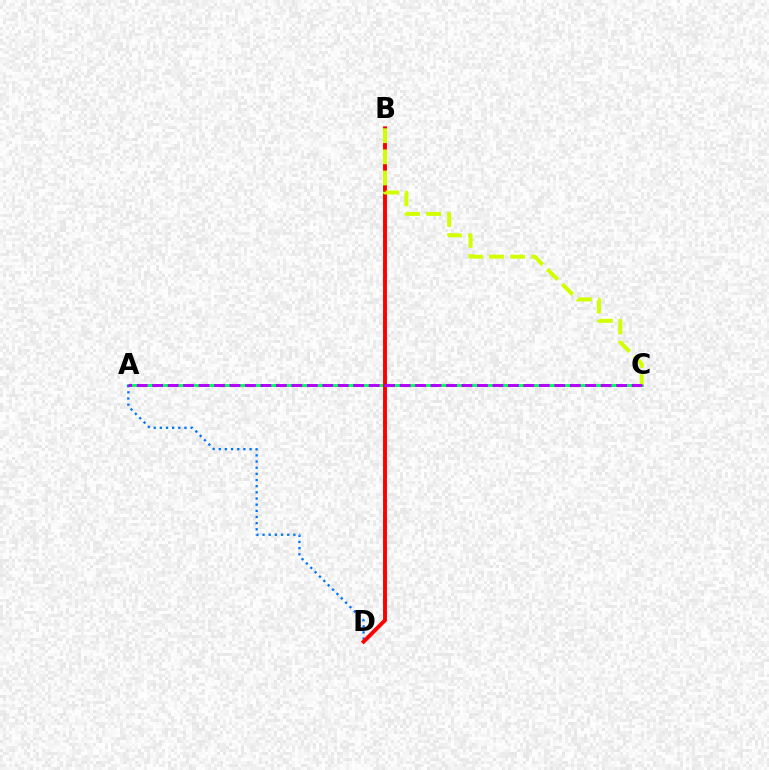{('A', 'C'): [{'color': '#00ff5c', 'line_style': 'solid', 'thickness': 2.07}, {'color': '#b900ff', 'line_style': 'dashed', 'thickness': 2.1}], ('A', 'D'): [{'color': '#0074ff', 'line_style': 'dotted', 'thickness': 1.67}], ('B', 'D'): [{'color': '#ff0000', 'line_style': 'solid', 'thickness': 2.82}], ('B', 'C'): [{'color': '#d1ff00', 'line_style': 'dashed', 'thickness': 2.87}]}